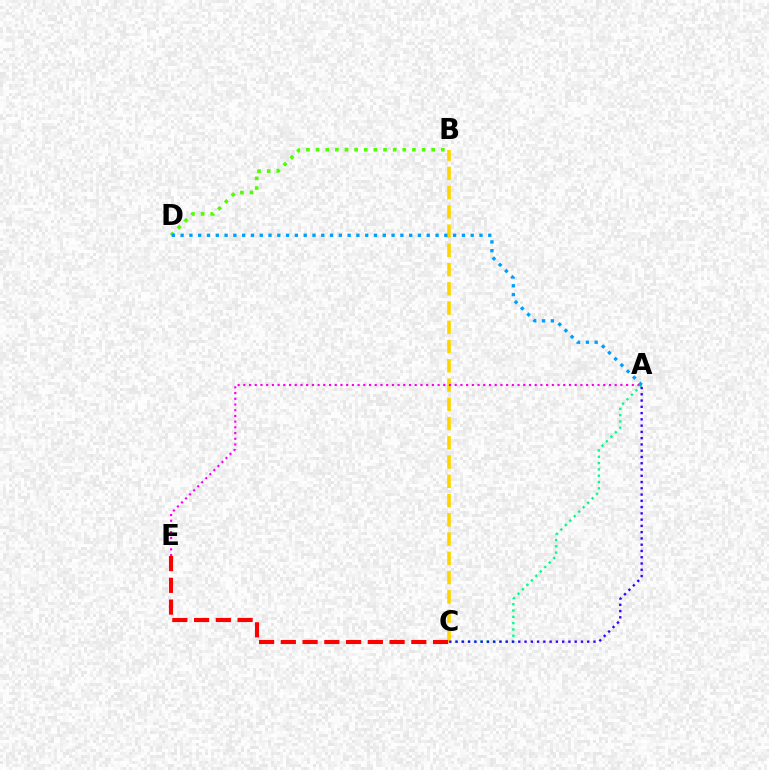{('A', 'C'): [{'color': '#00ff86', 'line_style': 'dotted', 'thickness': 1.71}, {'color': '#3700ff', 'line_style': 'dotted', 'thickness': 1.7}], ('B', 'C'): [{'color': '#ffd500', 'line_style': 'dashed', 'thickness': 2.61}], ('B', 'D'): [{'color': '#4fff00', 'line_style': 'dotted', 'thickness': 2.62}], ('A', 'E'): [{'color': '#ff00ed', 'line_style': 'dotted', 'thickness': 1.55}], ('A', 'D'): [{'color': '#009eff', 'line_style': 'dotted', 'thickness': 2.39}], ('C', 'E'): [{'color': '#ff0000', 'line_style': 'dashed', 'thickness': 2.95}]}